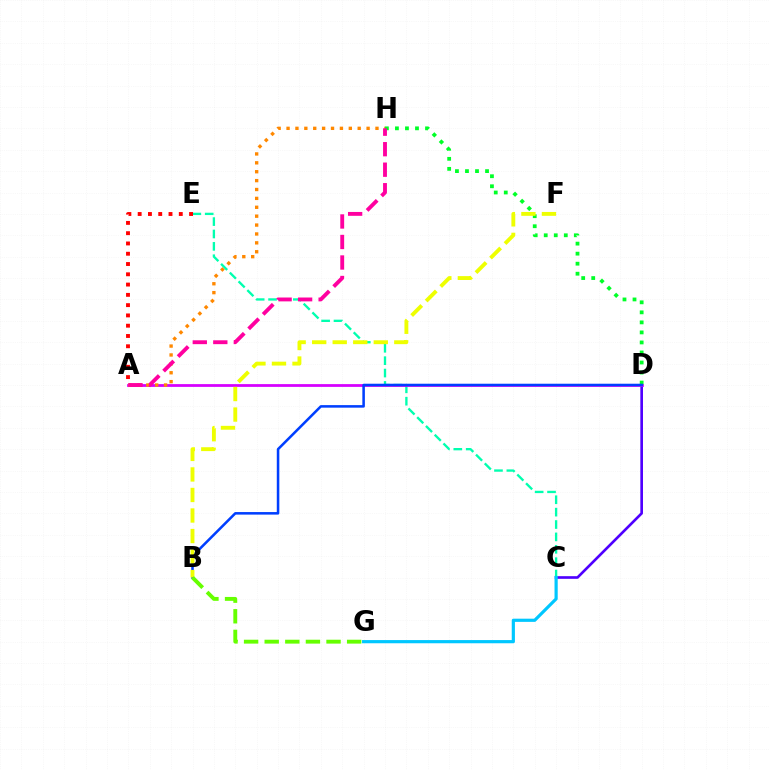{('C', 'D'): [{'color': '#4f00ff', 'line_style': 'solid', 'thickness': 1.91}], ('C', 'E'): [{'color': '#00ffaf', 'line_style': 'dashed', 'thickness': 1.68}], ('A', 'D'): [{'color': '#d600ff', 'line_style': 'solid', 'thickness': 1.99}], ('D', 'H'): [{'color': '#00ff27', 'line_style': 'dotted', 'thickness': 2.73}], ('A', 'E'): [{'color': '#ff0000', 'line_style': 'dotted', 'thickness': 2.79}], ('B', 'D'): [{'color': '#003fff', 'line_style': 'solid', 'thickness': 1.83}], ('C', 'G'): [{'color': '#00c7ff', 'line_style': 'solid', 'thickness': 2.29}], ('A', 'H'): [{'color': '#ff8800', 'line_style': 'dotted', 'thickness': 2.42}, {'color': '#ff00a0', 'line_style': 'dashed', 'thickness': 2.79}], ('B', 'F'): [{'color': '#eeff00', 'line_style': 'dashed', 'thickness': 2.79}], ('B', 'G'): [{'color': '#66ff00', 'line_style': 'dashed', 'thickness': 2.8}]}